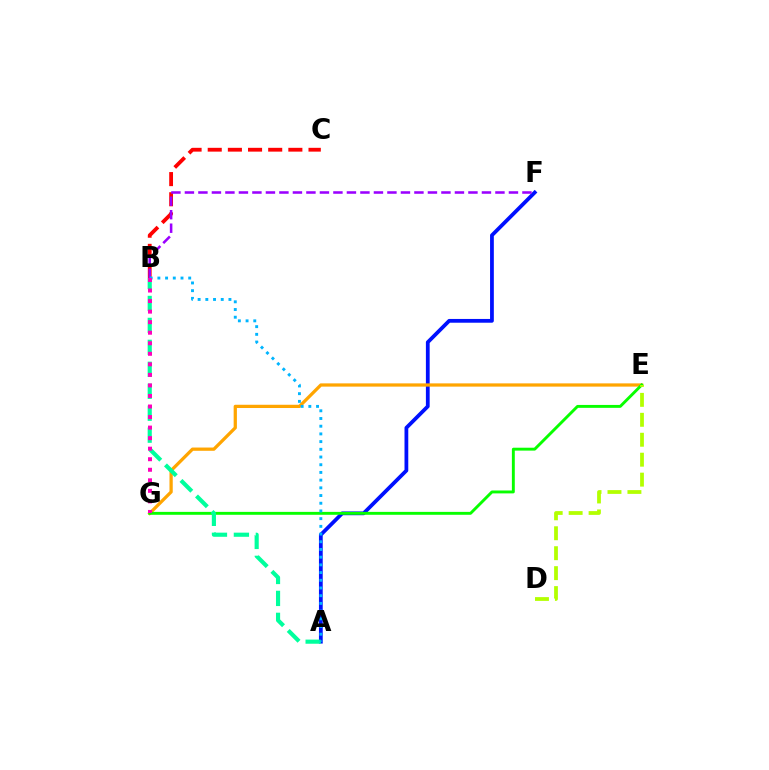{('A', 'F'): [{'color': '#0010ff', 'line_style': 'solid', 'thickness': 2.71}], ('E', 'G'): [{'color': '#ffa500', 'line_style': 'solid', 'thickness': 2.34}, {'color': '#08ff00', 'line_style': 'solid', 'thickness': 2.09}], ('D', 'E'): [{'color': '#b3ff00', 'line_style': 'dashed', 'thickness': 2.71}], ('A', 'B'): [{'color': '#00ff9d', 'line_style': 'dashed', 'thickness': 2.98}, {'color': '#00b5ff', 'line_style': 'dotted', 'thickness': 2.09}], ('B', 'C'): [{'color': '#ff0000', 'line_style': 'dashed', 'thickness': 2.74}], ('B', 'F'): [{'color': '#9b00ff', 'line_style': 'dashed', 'thickness': 1.83}], ('B', 'G'): [{'color': '#ff00bd', 'line_style': 'dotted', 'thickness': 2.86}]}